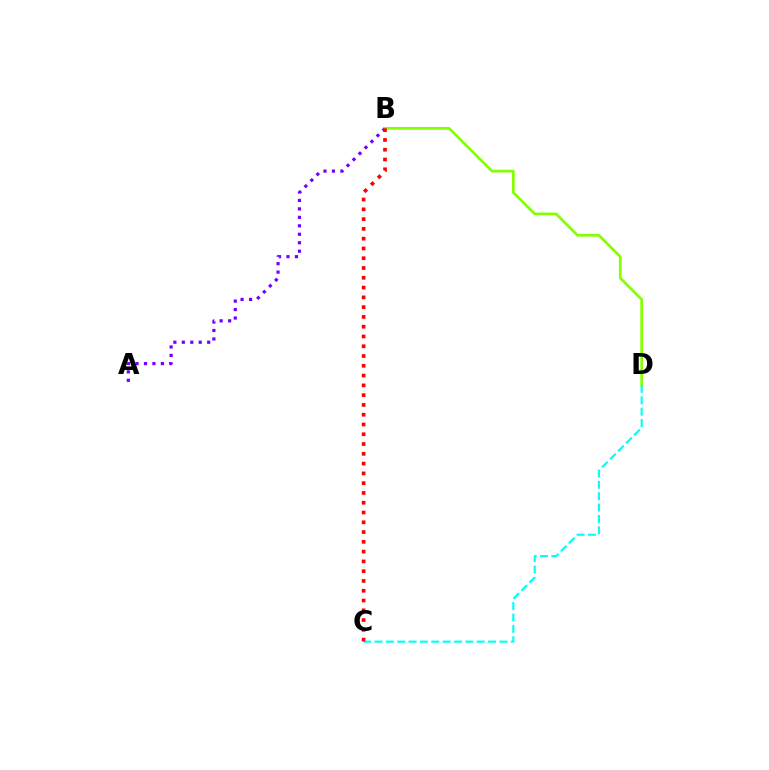{('A', 'B'): [{'color': '#7200ff', 'line_style': 'dotted', 'thickness': 2.3}], ('B', 'D'): [{'color': '#84ff00', 'line_style': 'solid', 'thickness': 1.94}], ('C', 'D'): [{'color': '#00fff6', 'line_style': 'dashed', 'thickness': 1.54}], ('B', 'C'): [{'color': '#ff0000', 'line_style': 'dotted', 'thickness': 2.66}]}